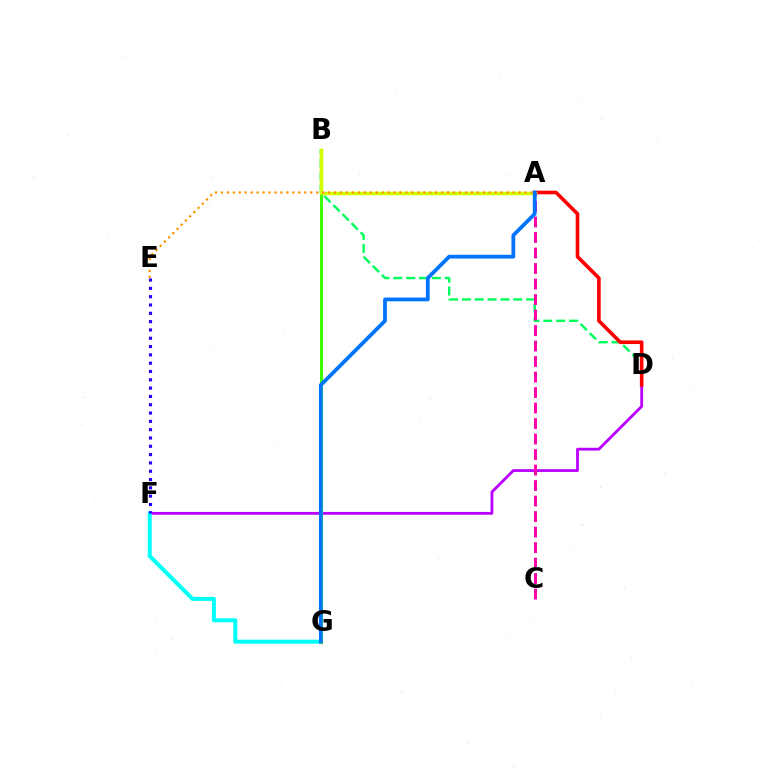{('D', 'F'): [{'color': '#b900ff', 'line_style': 'solid', 'thickness': 2.01}], ('B', 'D'): [{'color': '#00ff5c', 'line_style': 'dashed', 'thickness': 1.75}], ('F', 'G'): [{'color': '#00fff6', 'line_style': 'solid', 'thickness': 2.87}], ('B', 'G'): [{'color': '#3dff00', 'line_style': 'solid', 'thickness': 2.2}], ('A', 'D'): [{'color': '#ff0000', 'line_style': 'solid', 'thickness': 2.61}], ('A', 'B'): [{'color': '#d1ff00', 'line_style': 'solid', 'thickness': 2.51}], ('A', 'C'): [{'color': '#ff00ac', 'line_style': 'dashed', 'thickness': 2.11}], ('A', 'E'): [{'color': '#ff9400', 'line_style': 'dotted', 'thickness': 1.62}], ('E', 'F'): [{'color': '#2500ff', 'line_style': 'dotted', 'thickness': 2.26}], ('A', 'G'): [{'color': '#0074ff', 'line_style': 'solid', 'thickness': 2.72}]}